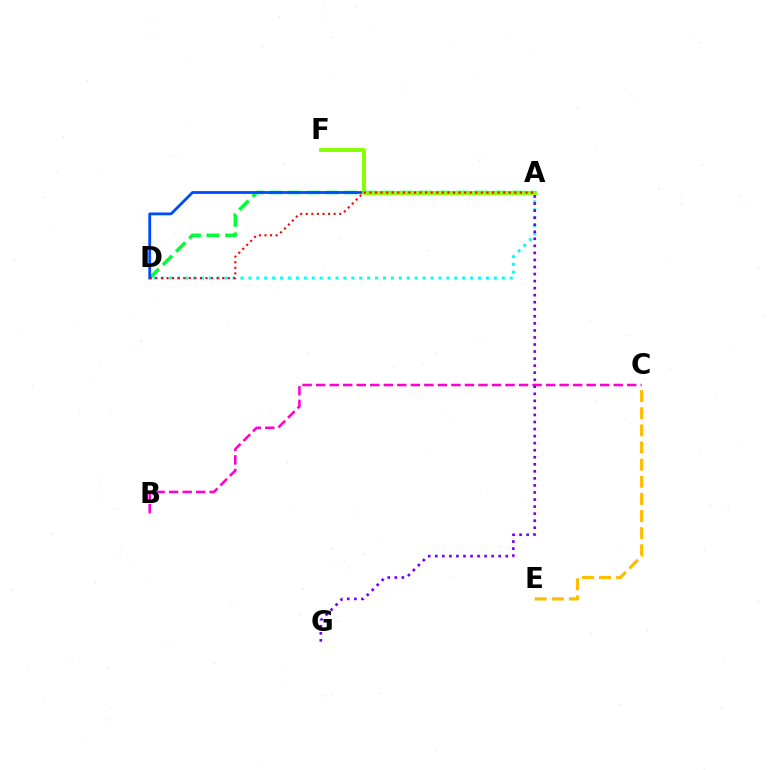{('A', 'D'): [{'color': '#00fff6', 'line_style': 'dotted', 'thickness': 2.15}, {'color': '#00ff39', 'line_style': 'dashed', 'thickness': 2.53}, {'color': '#004bff', 'line_style': 'solid', 'thickness': 2.02}, {'color': '#ff0000', 'line_style': 'dotted', 'thickness': 1.51}], ('C', 'E'): [{'color': '#ffbd00', 'line_style': 'dashed', 'thickness': 2.33}], ('B', 'C'): [{'color': '#ff00cf', 'line_style': 'dashed', 'thickness': 1.84}], ('A', 'F'): [{'color': '#84ff00', 'line_style': 'solid', 'thickness': 2.81}], ('A', 'G'): [{'color': '#7200ff', 'line_style': 'dotted', 'thickness': 1.91}]}